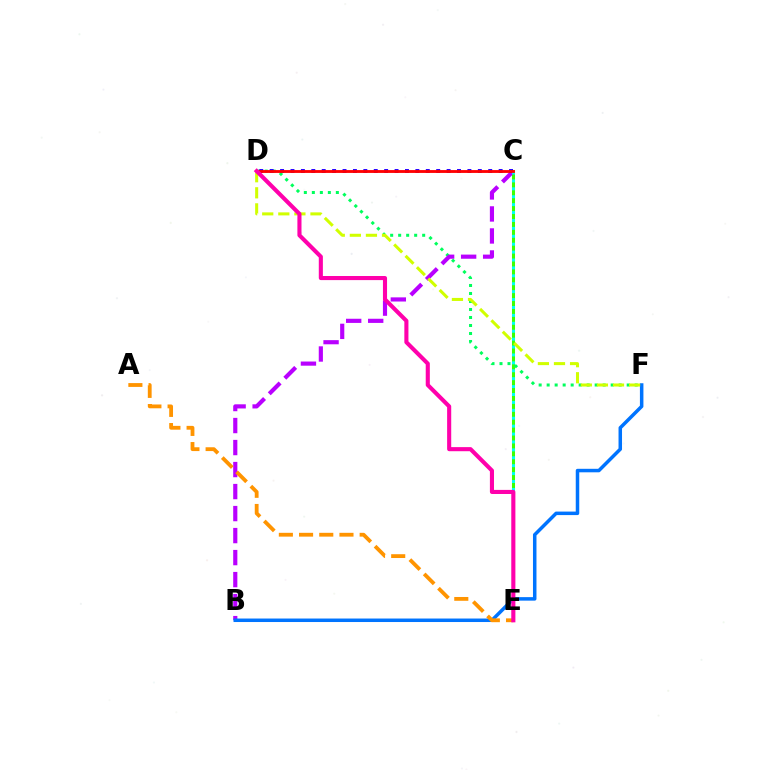{('C', 'E'): [{'color': '#3dff00', 'line_style': 'solid', 'thickness': 2.19}, {'color': '#00fff6', 'line_style': 'dotted', 'thickness': 2.15}], ('D', 'F'): [{'color': '#00ff5c', 'line_style': 'dotted', 'thickness': 2.17}, {'color': '#d1ff00', 'line_style': 'dashed', 'thickness': 2.18}], ('B', 'C'): [{'color': '#b900ff', 'line_style': 'dashed', 'thickness': 2.99}], ('C', 'D'): [{'color': '#2500ff', 'line_style': 'dotted', 'thickness': 2.83}, {'color': '#ff0000', 'line_style': 'solid', 'thickness': 2.05}], ('B', 'F'): [{'color': '#0074ff', 'line_style': 'solid', 'thickness': 2.52}], ('A', 'E'): [{'color': '#ff9400', 'line_style': 'dashed', 'thickness': 2.74}], ('D', 'E'): [{'color': '#ff00ac', 'line_style': 'solid', 'thickness': 2.95}]}